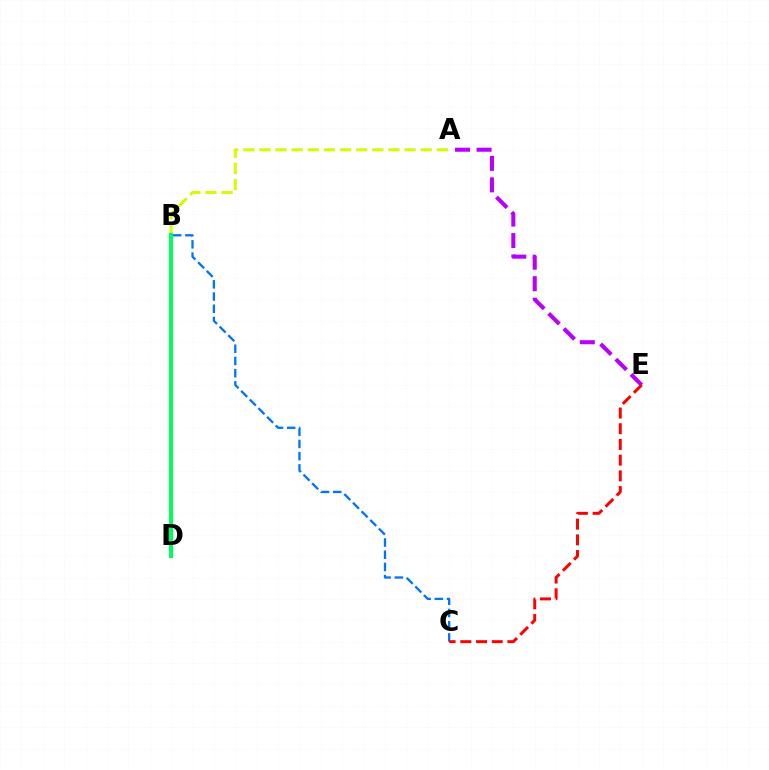{('A', 'B'): [{'color': '#d1ff00', 'line_style': 'dashed', 'thickness': 2.19}], ('B', 'D'): [{'color': '#00ff5c', 'line_style': 'solid', 'thickness': 2.93}], ('A', 'E'): [{'color': '#b900ff', 'line_style': 'dashed', 'thickness': 2.92}], ('B', 'C'): [{'color': '#0074ff', 'line_style': 'dashed', 'thickness': 1.66}], ('C', 'E'): [{'color': '#ff0000', 'line_style': 'dashed', 'thickness': 2.13}]}